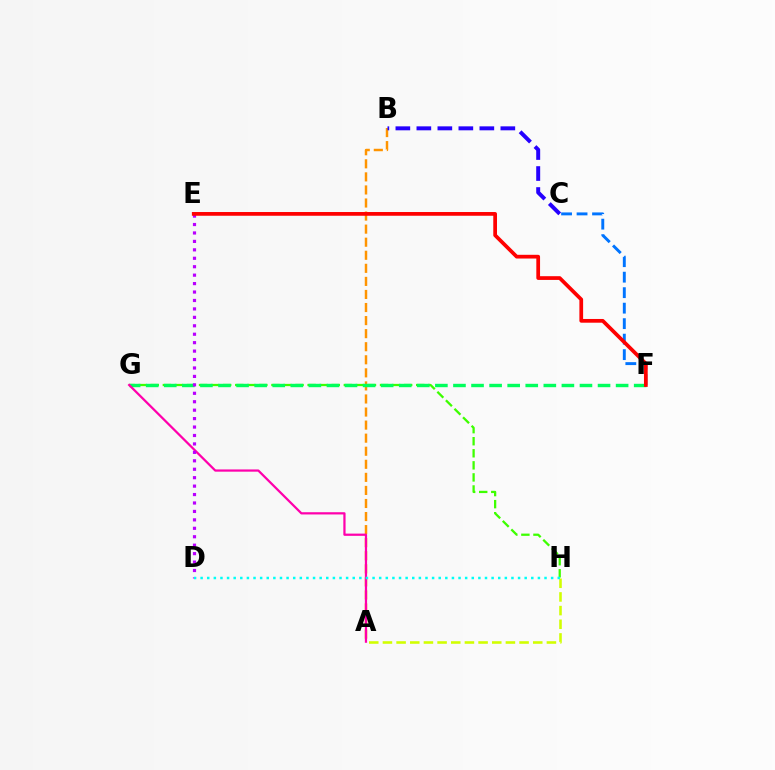{('A', 'H'): [{'color': '#d1ff00', 'line_style': 'dashed', 'thickness': 1.86}], ('G', 'H'): [{'color': '#3dff00', 'line_style': 'dashed', 'thickness': 1.64}], ('A', 'B'): [{'color': '#ff9400', 'line_style': 'dashed', 'thickness': 1.77}], ('F', 'G'): [{'color': '#00ff5c', 'line_style': 'dashed', 'thickness': 2.46}], ('A', 'G'): [{'color': '#ff00ac', 'line_style': 'solid', 'thickness': 1.61}], ('C', 'F'): [{'color': '#0074ff', 'line_style': 'dashed', 'thickness': 2.1}], ('D', 'E'): [{'color': '#b900ff', 'line_style': 'dotted', 'thickness': 2.29}], ('B', 'C'): [{'color': '#2500ff', 'line_style': 'dashed', 'thickness': 2.85}], ('E', 'F'): [{'color': '#ff0000', 'line_style': 'solid', 'thickness': 2.68}], ('D', 'H'): [{'color': '#00fff6', 'line_style': 'dotted', 'thickness': 1.8}]}